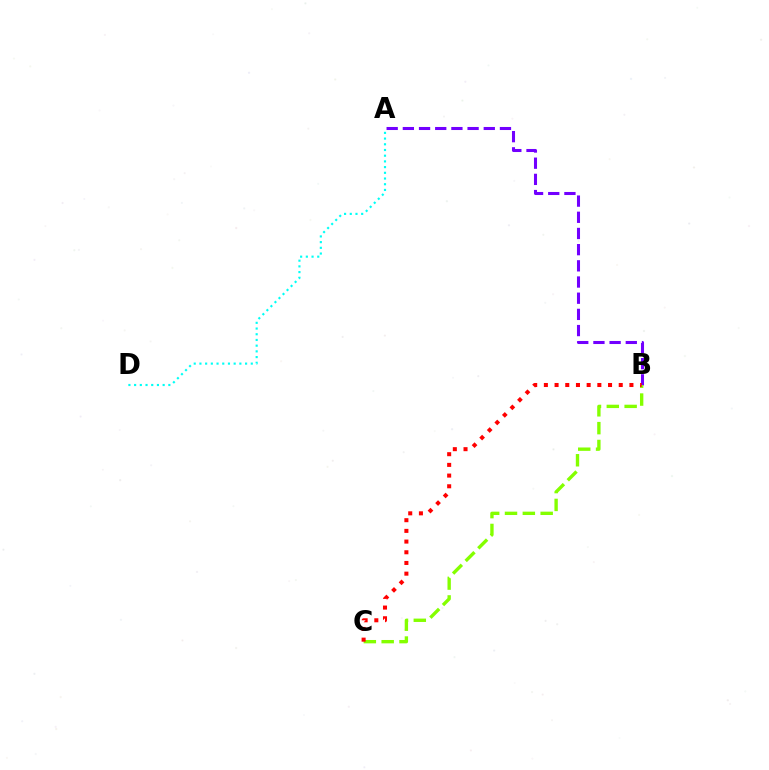{('A', 'B'): [{'color': '#7200ff', 'line_style': 'dashed', 'thickness': 2.2}], ('B', 'C'): [{'color': '#84ff00', 'line_style': 'dashed', 'thickness': 2.42}, {'color': '#ff0000', 'line_style': 'dotted', 'thickness': 2.91}], ('A', 'D'): [{'color': '#00fff6', 'line_style': 'dotted', 'thickness': 1.55}]}